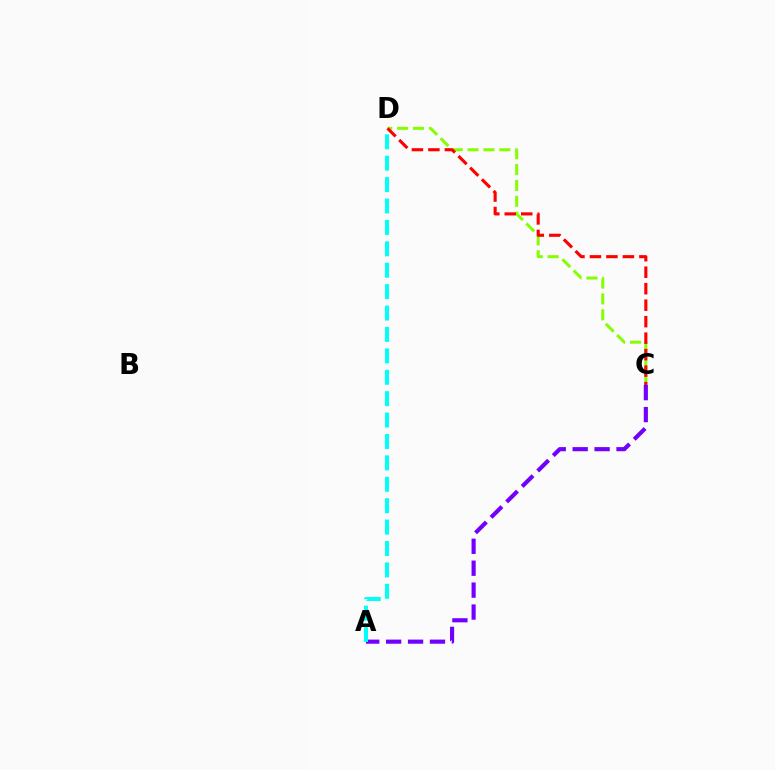{('C', 'D'): [{'color': '#84ff00', 'line_style': 'dashed', 'thickness': 2.15}, {'color': '#ff0000', 'line_style': 'dashed', 'thickness': 2.24}], ('A', 'C'): [{'color': '#7200ff', 'line_style': 'dashed', 'thickness': 2.98}], ('A', 'D'): [{'color': '#00fff6', 'line_style': 'dashed', 'thickness': 2.91}]}